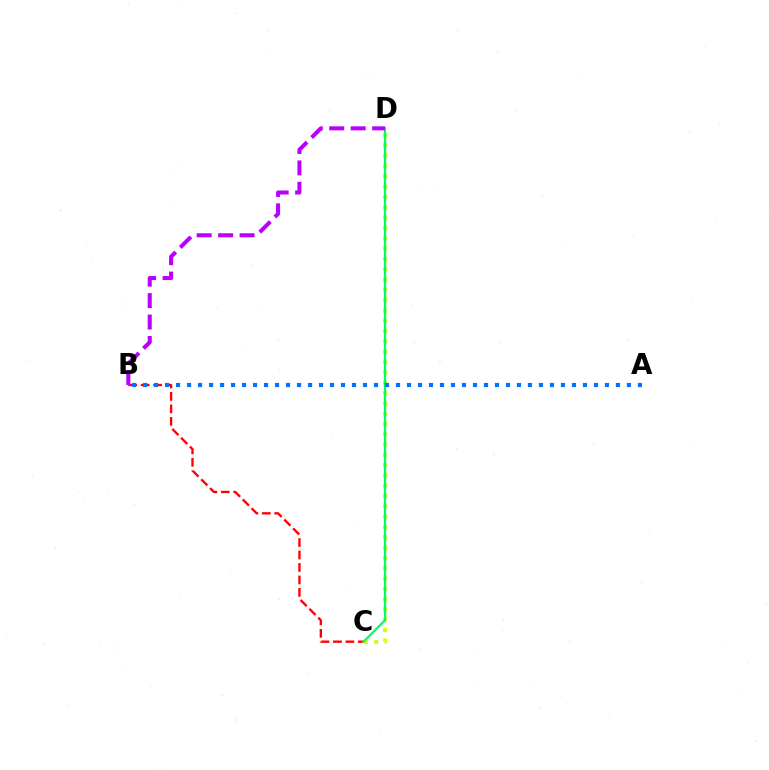{('C', 'D'): [{'color': '#d1ff00', 'line_style': 'dotted', 'thickness': 2.8}, {'color': '#00ff5c', 'line_style': 'solid', 'thickness': 1.62}], ('B', 'C'): [{'color': '#ff0000', 'line_style': 'dashed', 'thickness': 1.69}], ('A', 'B'): [{'color': '#0074ff', 'line_style': 'dotted', 'thickness': 2.99}], ('B', 'D'): [{'color': '#b900ff', 'line_style': 'dashed', 'thickness': 2.91}]}